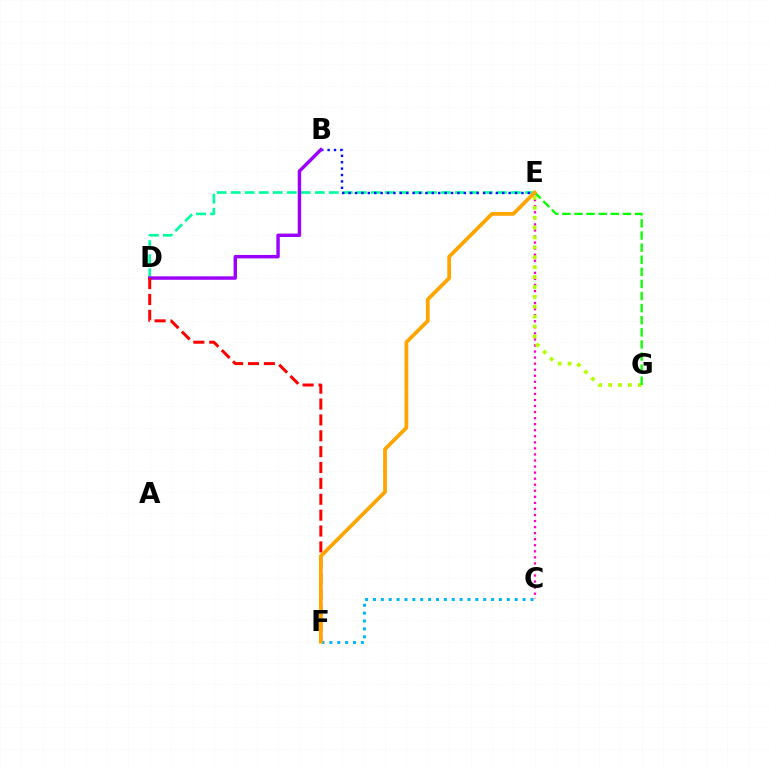{('C', 'E'): [{'color': '#ff00bd', 'line_style': 'dotted', 'thickness': 1.64}], ('D', 'E'): [{'color': '#00ff9d', 'line_style': 'dashed', 'thickness': 1.9}], ('B', 'E'): [{'color': '#0010ff', 'line_style': 'dotted', 'thickness': 1.74}], ('E', 'G'): [{'color': '#b3ff00', 'line_style': 'dotted', 'thickness': 2.69}, {'color': '#08ff00', 'line_style': 'dashed', 'thickness': 1.64}], ('C', 'F'): [{'color': '#00b5ff', 'line_style': 'dotted', 'thickness': 2.14}], ('B', 'D'): [{'color': '#9b00ff', 'line_style': 'solid', 'thickness': 2.46}], ('D', 'F'): [{'color': '#ff0000', 'line_style': 'dashed', 'thickness': 2.16}], ('E', 'F'): [{'color': '#ffa500', 'line_style': 'solid', 'thickness': 2.71}]}